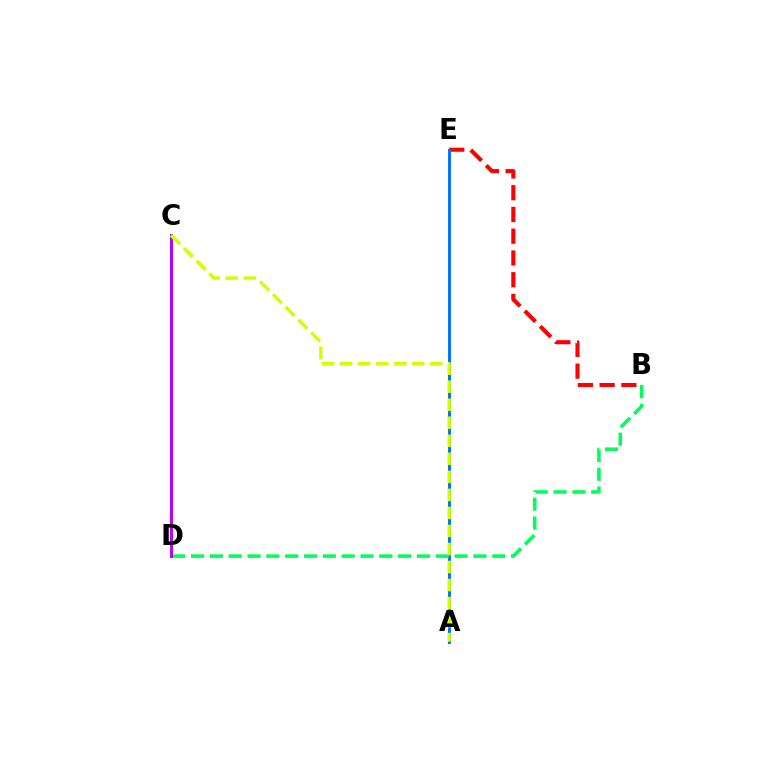{('B', 'E'): [{'color': '#ff0000', 'line_style': 'dashed', 'thickness': 2.96}], ('A', 'E'): [{'color': '#0074ff', 'line_style': 'solid', 'thickness': 2.13}], ('B', 'D'): [{'color': '#00ff5c', 'line_style': 'dashed', 'thickness': 2.56}], ('C', 'D'): [{'color': '#b900ff', 'line_style': 'solid', 'thickness': 2.14}], ('A', 'C'): [{'color': '#d1ff00', 'line_style': 'dashed', 'thickness': 2.45}]}